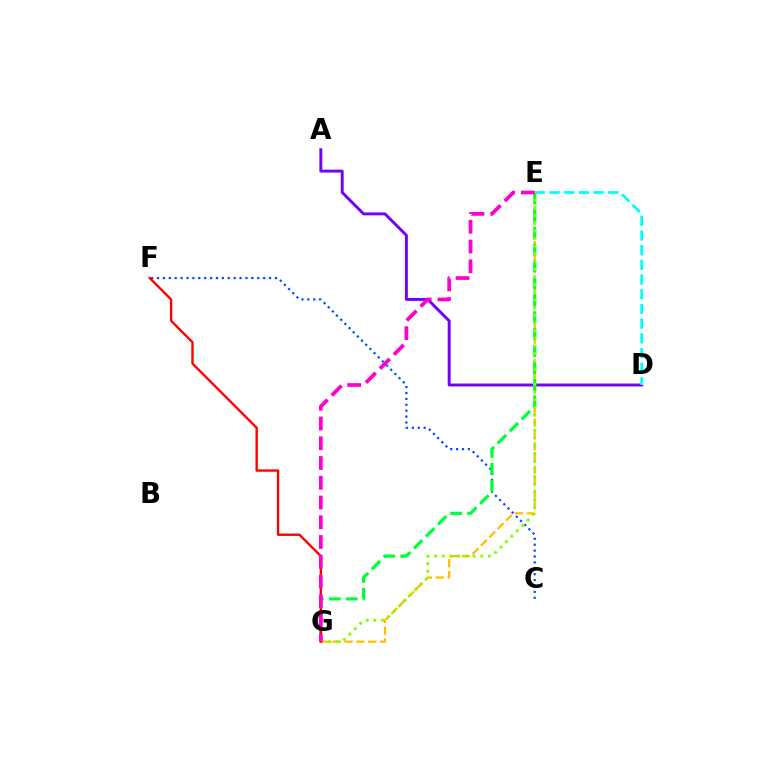{('A', 'D'): [{'color': '#7200ff', 'line_style': 'solid', 'thickness': 2.1}], ('E', 'G'): [{'color': '#ffbd00', 'line_style': 'dashed', 'thickness': 1.61}, {'color': '#00ff39', 'line_style': 'dashed', 'thickness': 2.3}, {'color': '#84ff00', 'line_style': 'dotted', 'thickness': 2.09}, {'color': '#ff00cf', 'line_style': 'dashed', 'thickness': 2.68}], ('C', 'F'): [{'color': '#004bff', 'line_style': 'dotted', 'thickness': 1.6}], ('D', 'E'): [{'color': '#00fff6', 'line_style': 'dashed', 'thickness': 2.0}], ('F', 'G'): [{'color': '#ff0000', 'line_style': 'solid', 'thickness': 1.71}]}